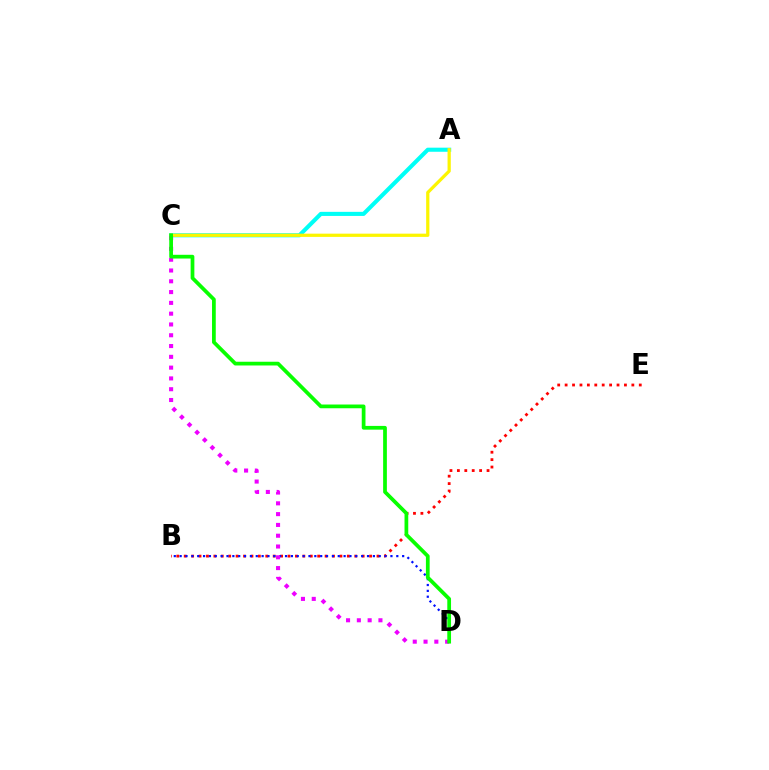{('A', 'C'): [{'color': '#00fff6', 'line_style': 'solid', 'thickness': 2.95}, {'color': '#fcf500', 'line_style': 'solid', 'thickness': 2.33}], ('B', 'E'): [{'color': '#ff0000', 'line_style': 'dotted', 'thickness': 2.01}], ('B', 'D'): [{'color': '#0010ff', 'line_style': 'dotted', 'thickness': 1.59}], ('C', 'D'): [{'color': '#ee00ff', 'line_style': 'dotted', 'thickness': 2.93}, {'color': '#08ff00', 'line_style': 'solid', 'thickness': 2.69}]}